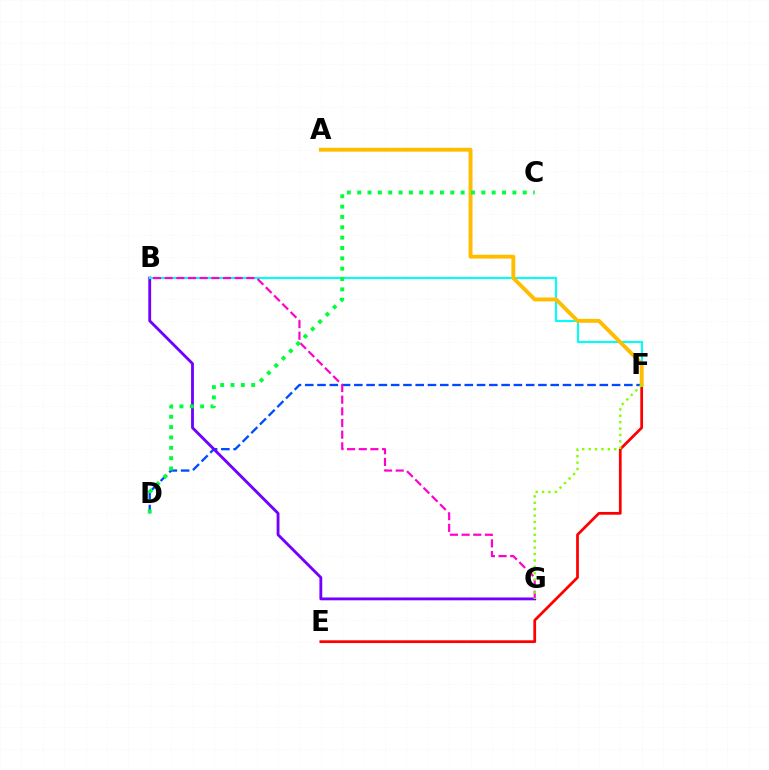{('E', 'F'): [{'color': '#ff0000', 'line_style': 'solid', 'thickness': 1.97}], ('D', 'F'): [{'color': '#004bff', 'line_style': 'dashed', 'thickness': 1.67}], ('B', 'G'): [{'color': '#7200ff', 'line_style': 'solid', 'thickness': 2.04}, {'color': '#ff00cf', 'line_style': 'dashed', 'thickness': 1.59}], ('B', 'F'): [{'color': '#00fff6', 'line_style': 'solid', 'thickness': 1.53}], ('A', 'F'): [{'color': '#ffbd00', 'line_style': 'solid', 'thickness': 2.81}], ('C', 'D'): [{'color': '#00ff39', 'line_style': 'dotted', 'thickness': 2.81}], ('F', 'G'): [{'color': '#84ff00', 'line_style': 'dotted', 'thickness': 1.74}]}